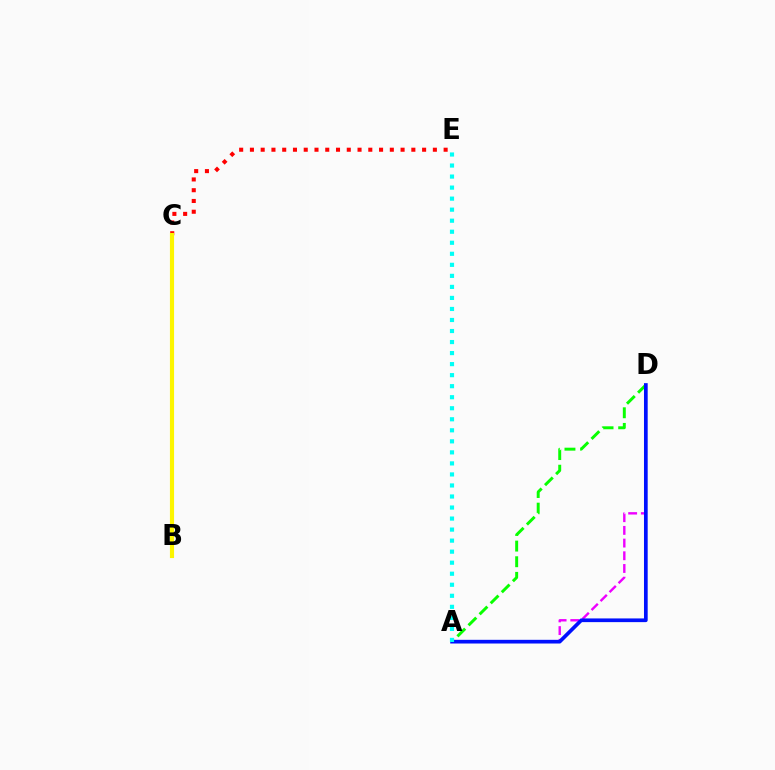{('A', 'D'): [{'color': '#ee00ff', 'line_style': 'dashed', 'thickness': 1.72}, {'color': '#08ff00', 'line_style': 'dashed', 'thickness': 2.12}, {'color': '#0010ff', 'line_style': 'solid', 'thickness': 2.66}], ('C', 'E'): [{'color': '#ff0000', 'line_style': 'dotted', 'thickness': 2.92}], ('B', 'C'): [{'color': '#fcf500', 'line_style': 'solid', 'thickness': 2.98}], ('A', 'E'): [{'color': '#00fff6', 'line_style': 'dotted', 'thickness': 3.0}]}